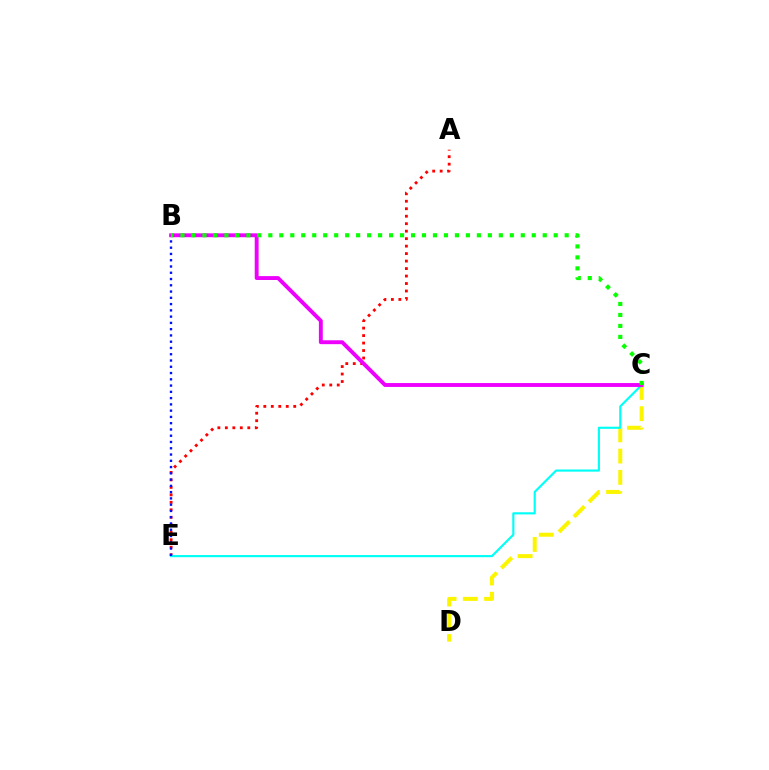{('A', 'E'): [{'color': '#ff0000', 'line_style': 'dotted', 'thickness': 2.03}], ('C', 'D'): [{'color': '#fcf500', 'line_style': 'dashed', 'thickness': 2.89}], ('C', 'E'): [{'color': '#00fff6', 'line_style': 'solid', 'thickness': 1.55}], ('B', 'E'): [{'color': '#0010ff', 'line_style': 'dotted', 'thickness': 1.7}], ('B', 'C'): [{'color': '#ee00ff', 'line_style': 'solid', 'thickness': 2.8}, {'color': '#08ff00', 'line_style': 'dotted', 'thickness': 2.98}]}